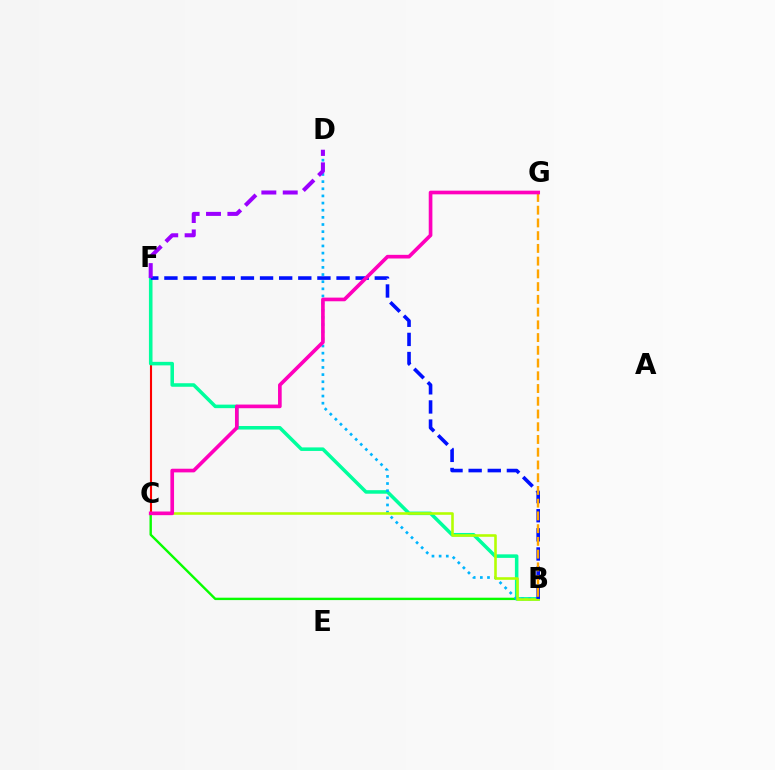{('B', 'C'): [{'color': '#08ff00', 'line_style': 'solid', 'thickness': 1.72}, {'color': '#b3ff00', 'line_style': 'solid', 'thickness': 1.86}], ('C', 'F'): [{'color': '#ff0000', 'line_style': 'solid', 'thickness': 1.52}], ('B', 'F'): [{'color': '#00ff9d', 'line_style': 'solid', 'thickness': 2.54}, {'color': '#0010ff', 'line_style': 'dashed', 'thickness': 2.6}], ('B', 'D'): [{'color': '#00b5ff', 'line_style': 'dotted', 'thickness': 1.94}], ('B', 'G'): [{'color': '#ffa500', 'line_style': 'dashed', 'thickness': 1.73}], ('C', 'G'): [{'color': '#ff00bd', 'line_style': 'solid', 'thickness': 2.64}], ('D', 'F'): [{'color': '#9b00ff', 'line_style': 'dashed', 'thickness': 2.91}]}